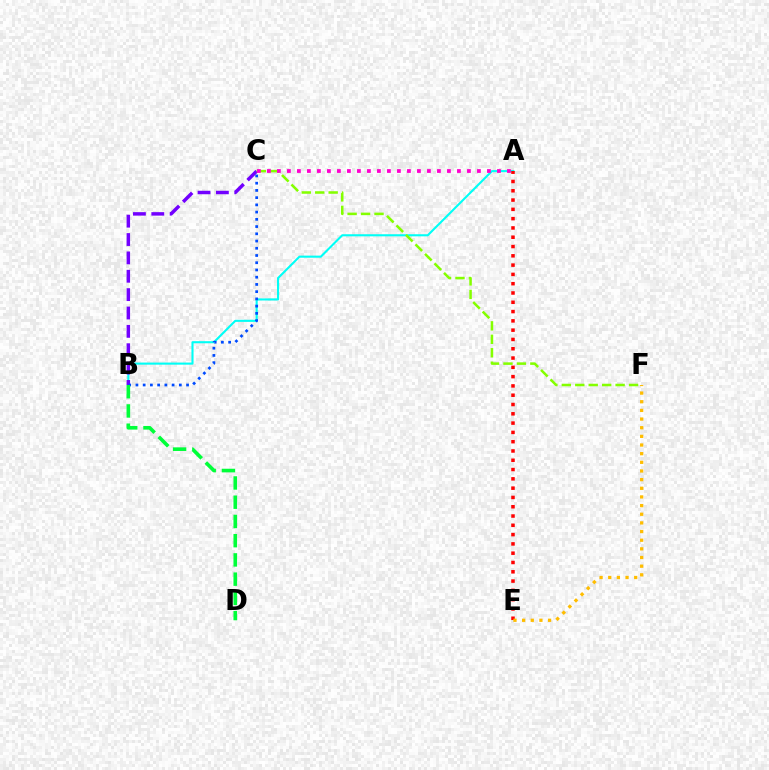{('A', 'B'): [{'color': '#00fff6', 'line_style': 'solid', 'thickness': 1.51}], ('B', 'C'): [{'color': '#7200ff', 'line_style': 'dashed', 'thickness': 2.49}, {'color': '#004bff', 'line_style': 'dotted', 'thickness': 1.96}], ('C', 'F'): [{'color': '#84ff00', 'line_style': 'dashed', 'thickness': 1.83}], ('A', 'E'): [{'color': '#ff0000', 'line_style': 'dotted', 'thickness': 2.52}], ('E', 'F'): [{'color': '#ffbd00', 'line_style': 'dotted', 'thickness': 2.35}], ('B', 'D'): [{'color': '#00ff39', 'line_style': 'dashed', 'thickness': 2.61}], ('A', 'C'): [{'color': '#ff00cf', 'line_style': 'dotted', 'thickness': 2.72}]}